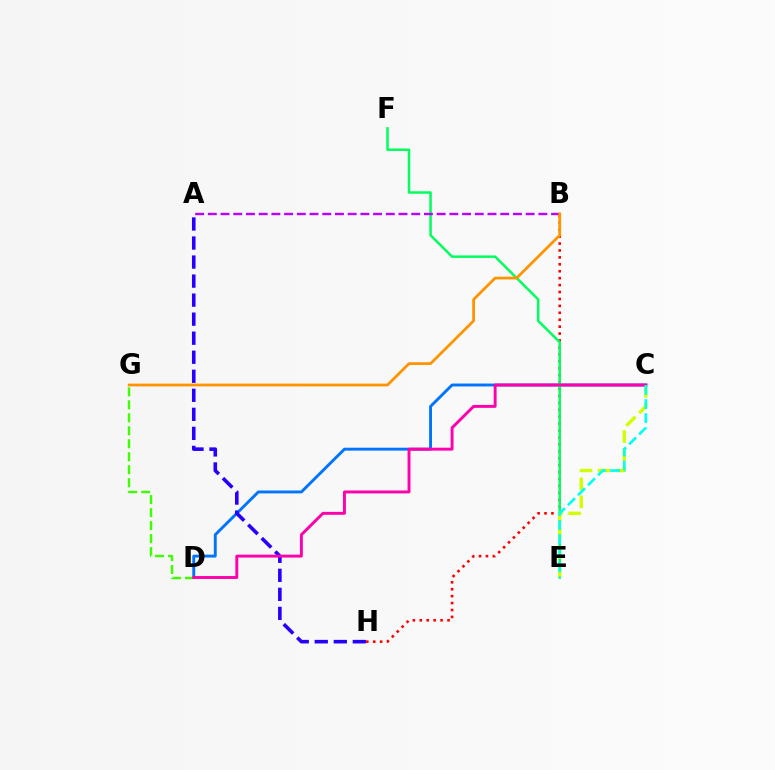{('C', 'D'): [{'color': '#0074ff', 'line_style': 'solid', 'thickness': 2.09}, {'color': '#ff00ac', 'line_style': 'solid', 'thickness': 2.1}], ('B', 'H'): [{'color': '#ff0000', 'line_style': 'dotted', 'thickness': 1.88}], ('E', 'F'): [{'color': '#00ff5c', 'line_style': 'solid', 'thickness': 1.79}], ('A', 'B'): [{'color': '#b900ff', 'line_style': 'dashed', 'thickness': 1.73}], ('A', 'H'): [{'color': '#2500ff', 'line_style': 'dashed', 'thickness': 2.59}], ('C', 'E'): [{'color': '#d1ff00', 'line_style': 'dashed', 'thickness': 2.45}, {'color': '#00fff6', 'line_style': 'dashed', 'thickness': 1.92}], ('D', 'G'): [{'color': '#3dff00', 'line_style': 'dashed', 'thickness': 1.76}], ('B', 'G'): [{'color': '#ff9400', 'line_style': 'solid', 'thickness': 2.0}]}